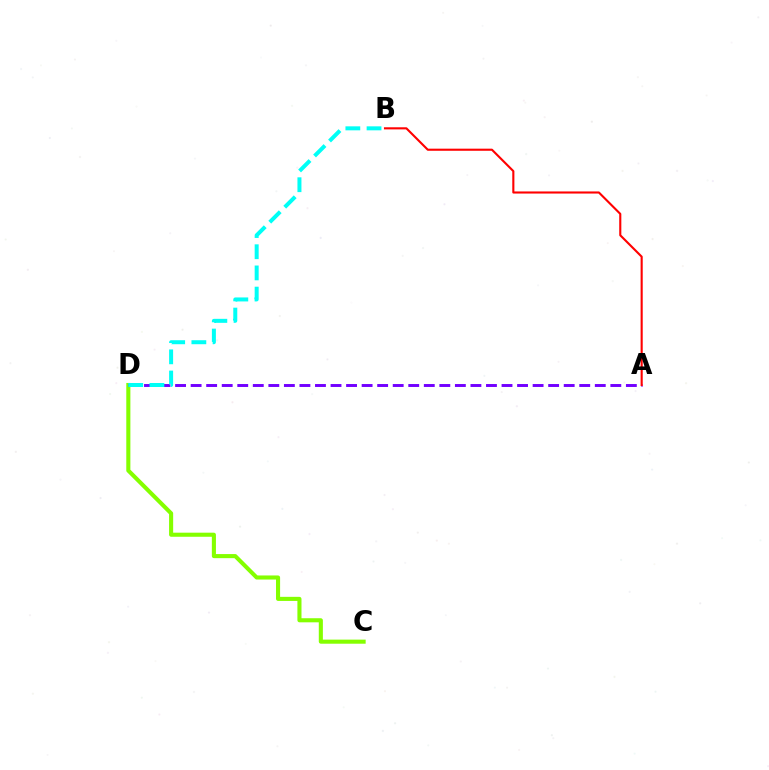{('C', 'D'): [{'color': '#84ff00', 'line_style': 'solid', 'thickness': 2.94}], ('A', 'D'): [{'color': '#7200ff', 'line_style': 'dashed', 'thickness': 2.11}], ('A', 'B'): [{'color': '#ff0000', 'line_style': 'solid', 'thickness': 1.52}], ('B', 'D'): [{'color': '#00fff6', 'line_style': 'dashed', 'thickness': 2.88}]}